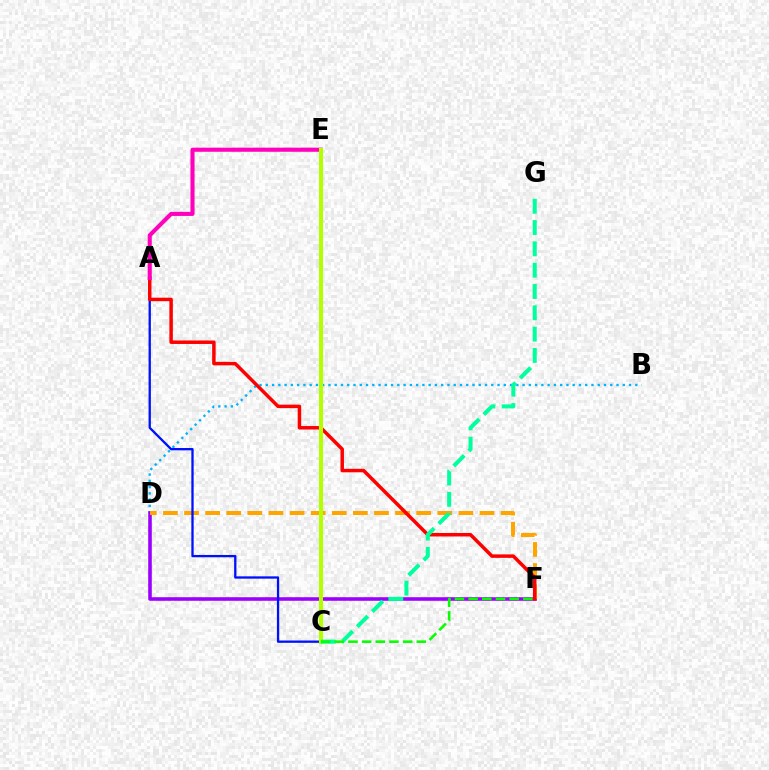{('B', 'D'): [{'color': '#00b5ff', 'line_style': 'dotted', 'thickness': 1.7}], ('D', 'F'): [{'color': '#9b00ff', 'line_style': 'solid', 'thickness': 2.58}, {'color': '#ffa500', 'line_style': 'dashed', 'thickness': 2.87}], ('A', 'C'): [{'color': '#0010ff', 'line_style': 'solid', 'thickness': 1.66}], ('A', 'F'): [{'color': '#ff0000', 'line_style': 'solid', 'thickness': 2.51}], ('A', 'E'): [{'color': '#ff00bd', 'line_style': 'solid', 'thickness': 2.95}], ('C', 'E'): [{'color': '#b3ff00', 'line_style': 'solid', 'thickness': 2.93}], ('C', 'G'): [{'color': '#00ff9d', 'line_style': 'dashed', 'thickness': 2.9}], ('C', 'F'): [{'color': '#08ff00', 'line_style': 'dashed', 'thickness': 1.86}]}